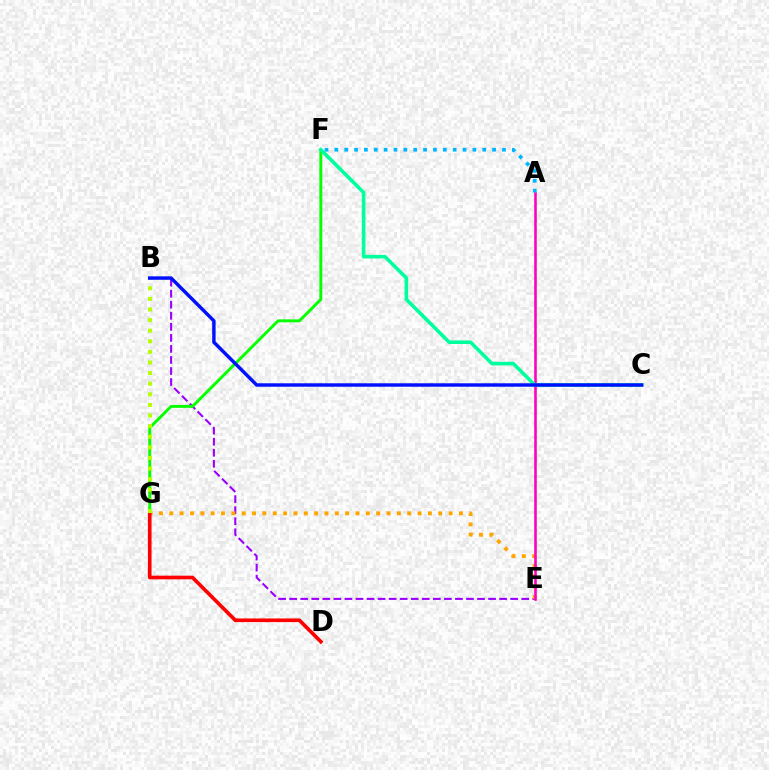{('B', 'E'): [{'color': '#9b00ff', 'line_style': 'dashed', 'thickness': 1.5}], ('E', 'G'): [{'color': '#ffa500', 'line_style': 'dotted', 'thickness': 2.81}], ('F', 'G'): [{'color': '#08ff00', 'line_style': 'solid', 'thickness': 2.11}], ('D', 'G'): [{'color': '#ff0000', 'line_style': 'solid', 'thickness': 2.63}], ('B', 'G'): [{'color': '#b3ff00', 'line_style': 'dotted', 'thickness': 2.88}], ('A', 'E'): [{'color': '#ff00bd', 'line_style': 'solid', 'thickness': 1.87}], ('C', 'F'): [{'color': '#00ff9d', 'line_style': 'solid', 'thickness': 2.58}], ('B', 'C'): [{'color': '#0010ff', 'line_style': 'solid', 'thickness': 2.47}], ('A', 'F'): [{'color': '#00b5ff', 'line_style': 'dotted', 'thickness': 2.68}]}